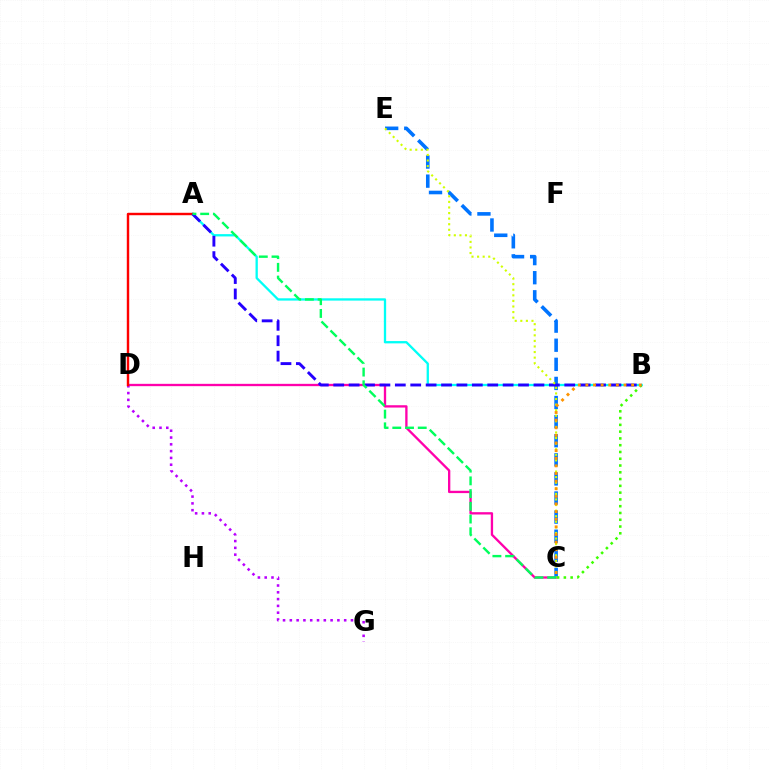{('C', 'D'): [{'color': '#ff00ac', 'line_style': 'solid', 'thickness': 1.67}], ('D', 'G'): [{'color': '#b900ff', 'line_style': 'dotted', 'thickness': 1.85}], ('A', 'B'): [{'color': '#00fff6', 'line_style': 'solid', 'thickness': 1.66}, {'color': '#2500ff', 'line_style': 'dashed', 'thickness': 2.09}], ('A', 'D'): [{'color': '#ff0000', 'line_style': 'solid', 'thickness': 1.75}], ('C', 'E'): [{'color': '#0074ff', 'line_style': 'dashed', 'thickness': 2.59}, {'color': '#d1ff00', 'line_style': 'dotted', 'thickness': 1.52}], ('B', 'C'): [{'color': '#3dff00', 'line_style': 'dotted', 'thickness': 1.84}, {'color': '#ff9400', 'line_style': 'dotted', 'thickness': 2.07}], ('A', 'C'): [{'color': '#00ff5c', 'line_style': 'dashed', 'thickness': 1.73}]}